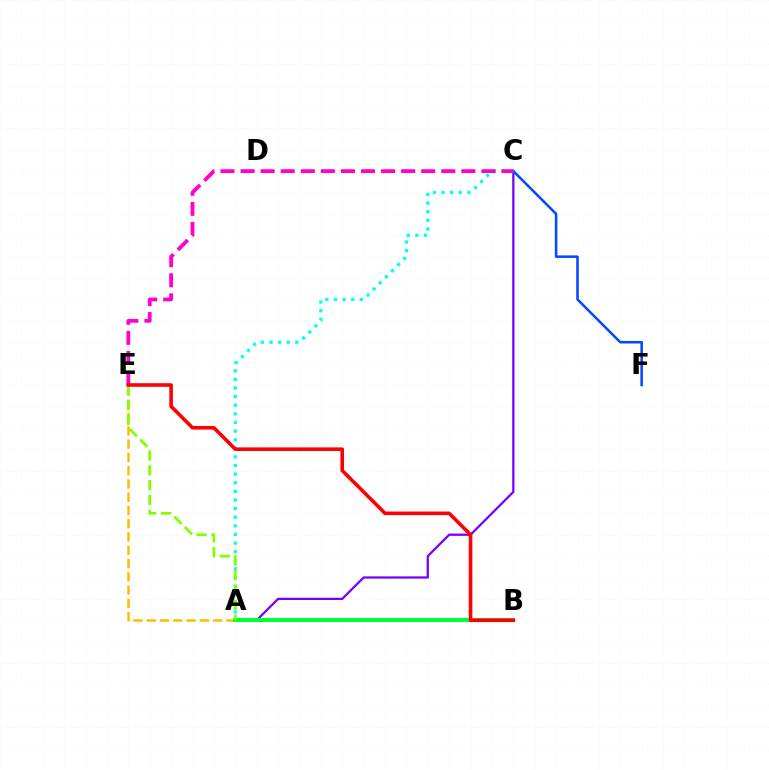{('A', 'C'): [{'color': '#7200ff', 'line_style': 'solid', 'thickness': 1.61}, {'color': '#00fff6', 'line_style': 'dotted', 'thickness': 2.34}], ('C', 'F'): [{'color': '#004bff', 'line_style': 'solid', 'thickness': 1.84}], ('A', 'E'): [{'color': '#ffbd00', 'line_style': 'dashed', 'thickness': 1.8}, {'color': '#84ff00', 'line_style': 'dashed', 'thickness': 2.01}], ('A', 'B'): [{'color': '#00ff39', 'line_style': 'solid', 'thickness': 2.93}], ('C', 'E'): [{'color': '#ff00cf', 'line_style': 'dashed', 'thickness': 2.73}], ('B', 'E'): [{'color': '#ff0000', 'line_style': 'solid', 'thickness': 2.58}]}